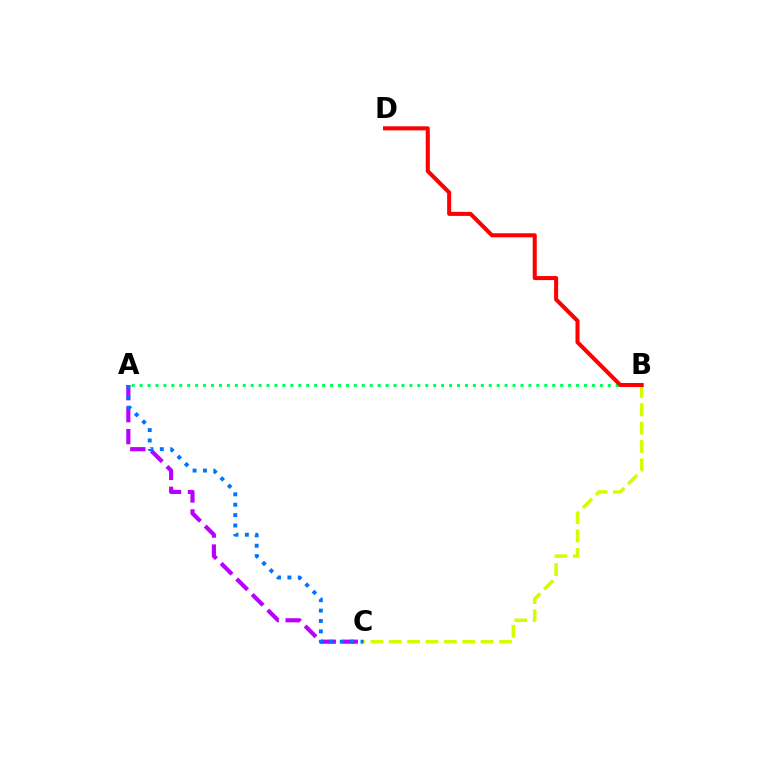{('B', 'C'): [{'color': '#d1ff00', 'line_style': 'dashed', 'thickness': 2.49}], ('A', 'C'): [{'color': '#b900ff', 'line_style': 'dashed', 'thickness': 2.99}, {'color': '#0074ff', 'line_style': 'dotted', 'thickness': 2.82}], ('A', 'B'): [{'color': '#00ff5c', 'line_style': 'dotted', 'thickness': 2.16}], ('B', 'D'): [{'color': '#ff0000', 'line_style': 'solid', 'thickness': 2.91}]}